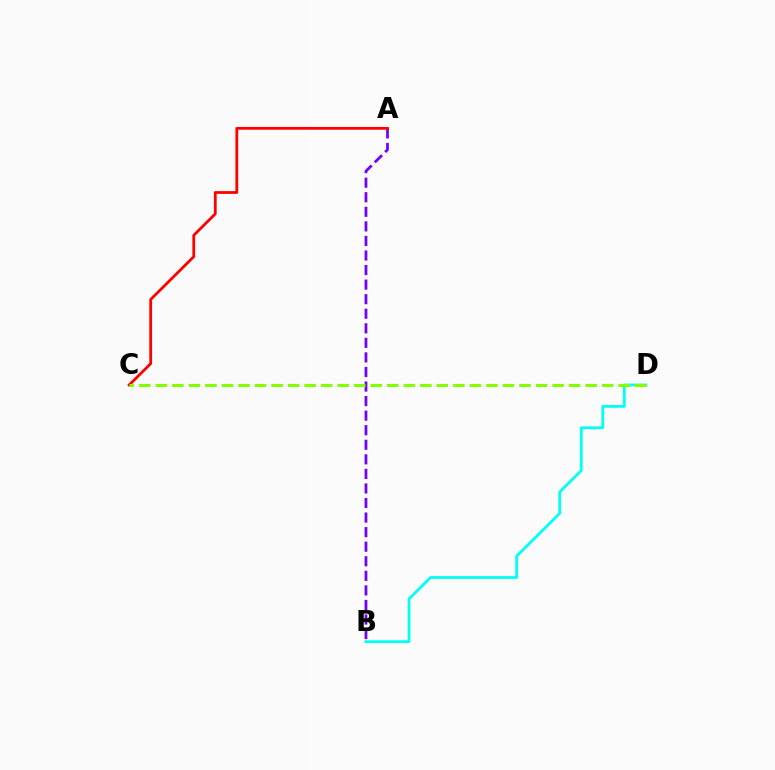{('A', 'B'): [{'color': '#7200ff', 'line_style': 'dashed', 'thickness': 1.98}], ('A', 'C'): [{'color': '#ff0000', 'line_style': 'solid', 'thickness': 2.0}], ('B', 'D'): [{'color': '#00fff6', 'line_style': 'solid', 'thickness': 2.0}], ('C', 'D'): [{'color': '#84ff00', 'line_style': 'dashed', 'thickness': 2.25}]}